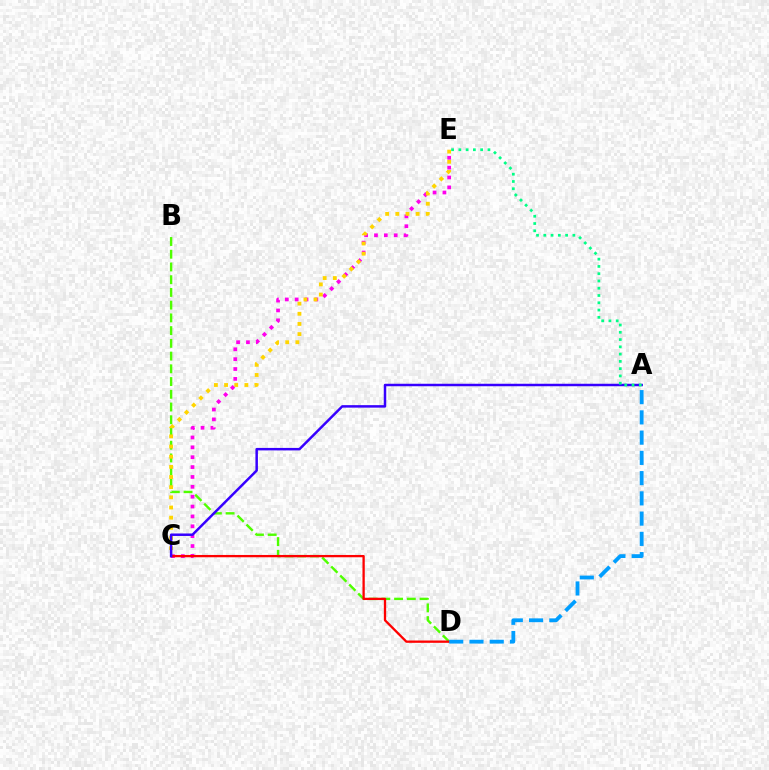{('B', 'D'): [{'color': '#4fff00', 'line_style': 'dashed', 'thickness': 1.73}], ('C', 'E'): [{'color': '#ff00ed', 'line_style': 'dotted', 'thickness': 2.68}, {'color': '#ffd500', 'line_style': 'dotted', 'thickness': 2.76}], ('C', 'D'): [{'color': '#ff0000', 'line_style': 'solid', 'thickness': 1.66}], ('A', 'C'): [{'color': '#3700ff', 'line_style': 'solid', 'thickness': 1.79}], ('A', 'D'): [{'color': '#009eff', 'line_style': 'dashed', 'thickness': 2.75}], ('A', 'E'): [{'color': '#00ff86', 'line_style': 'dotted', 'thickness': 1.98}]}